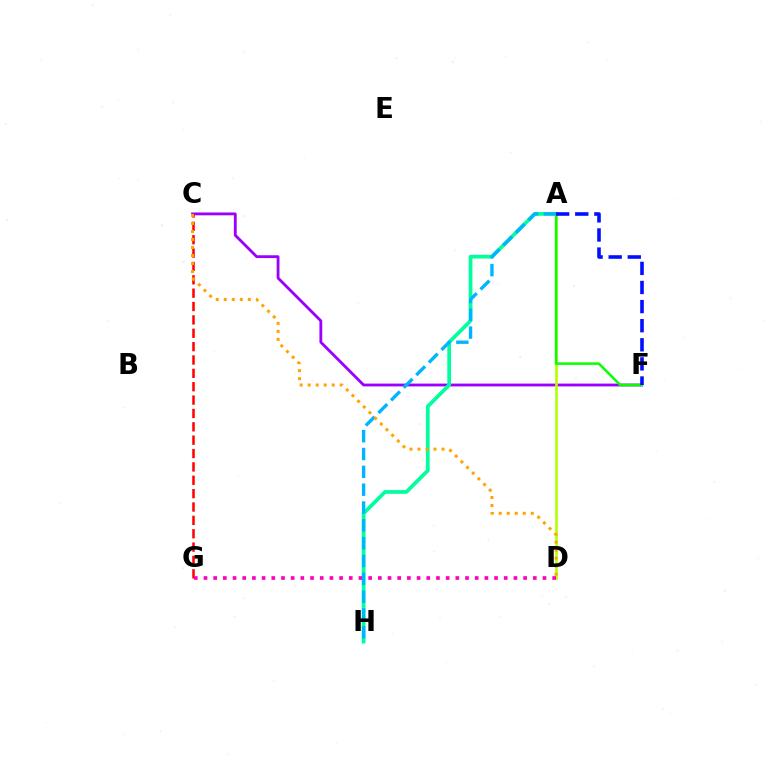{('C', 'F'): [{'color': '#9b00ff', 'line_style': 'solid', 'thickness': 2.03}], ('A', 'D'): [{'color': '#b3ff00', 'line_style': 'solid', 'thickness': 1.86}], ('A', 'H'): [{'color': '#00ff9d', 'line_style': 'solid', 'thickness': 2.69}, {'color': '#00b5ff', 'line_style': 'dashed', 'thickness': 2.42}], ('C', 'G'): [{'color': '#ff0000', 'line_style': 'dashed', 'thickness': 1.82}], ('D', 'G'): [{'color': '#ff00bd', 'line_style': 'dotted', 'thickness': 2.63}], ('A', 'F'): [{'color': '#08ff00', 'line_style': 'solid', 'thickness': 1.8}, {'color': '#0010ff', 'line_style': 'dashed', 'thickness': 2.6}], ('C', 'D'): [{'color': '#ffa500', 'line_style': 'dotted', 'thickness': 2.18}]}